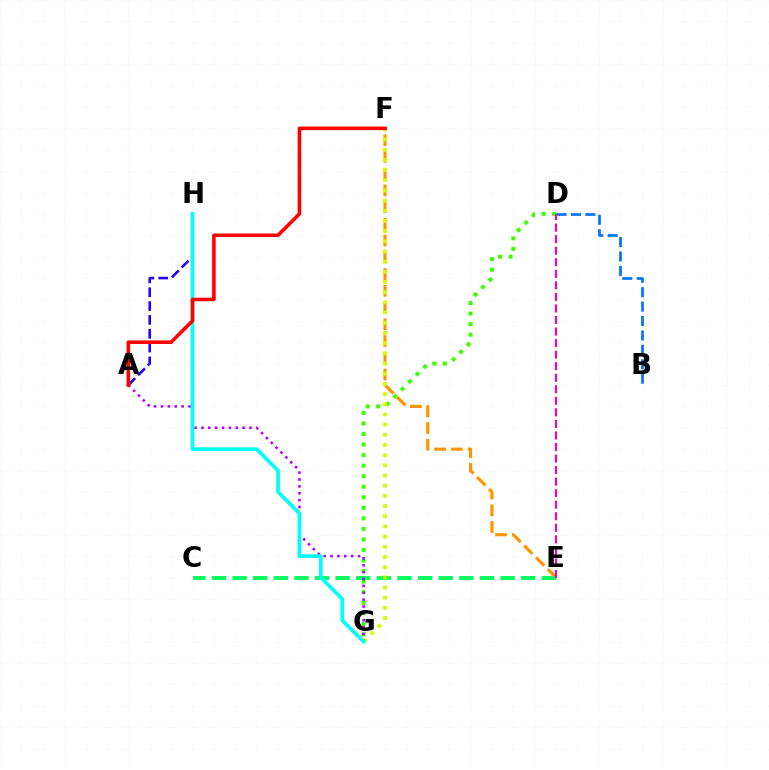{('D', 'G'): [{'color': '#3dff00', 'line_style': 'dotted', 'thickness': 2.87}], ('E', 'F'): [{'color': '#ff9400', 'line_style': 'dashed', 'thickness': 2.27}], ('B', 'D'): [{'color': '#0074ff', 'line_style': 'dashed', 'thickness': 1.96}], ('A', 'H'): [{'color': '#2500ff', 'line_style': 'dashed', 'thickness': 1.88}], ('C', 'E'): [{'color': '#00ff5c', 'line_style': 'dashed', 'thickness': 2.8}], ('F', 'G'): [{'color': '#d1ff00', 'line_style': 'dotted', 'thickness': 2.77}], ('A', 'G'): [{'color': '#b900ff', 'line_style': 'dotted', 'thickness': 1.87}], ('G', 'H'): [{'color': '#00fff6', 'line_style': 'solid', 'thickness': 2.65}], ('D', 'E'): [{'color': '#ff00ac', 'line_style': 'dashed', 'thickness': 1.57}], ('A', 'F'): [{'color': '#ff0000', 'line_style': 'solid', 'thickness': 2.57}]}